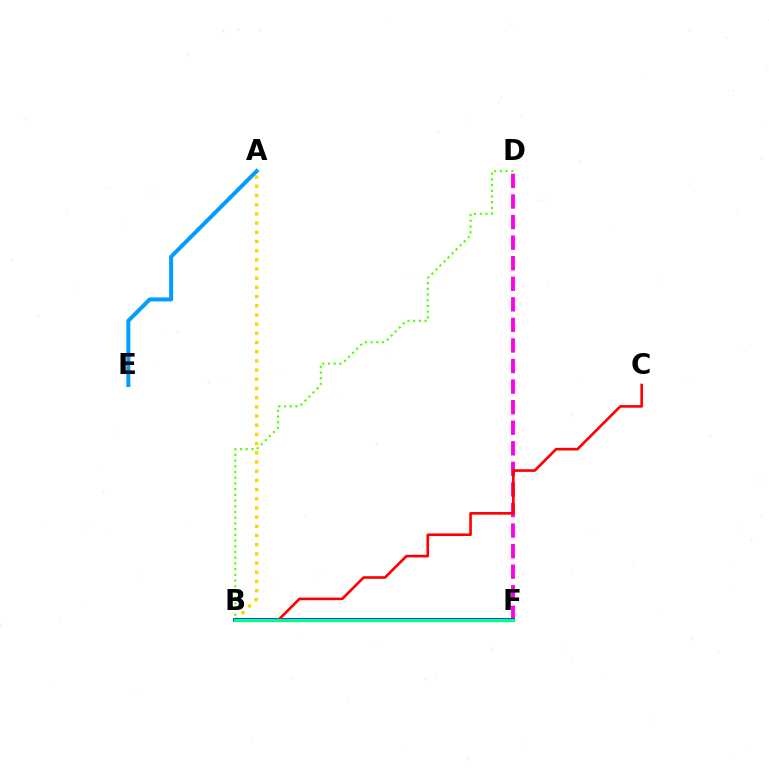{('D', 'F'): [{'color': '#ff00ed', 'line_style': 'dashed', 'thickness': 2.79}], ('A', 'B'): [{'color': '#ffd500', 'line_style': 'dotted', 'thickness': 2.5}], ('B', 'F'): [{'color': '#3700ff', 'line_style': 'solid', 'thickness': 2.76}, {'color': '#00ff86', 'line_style': 'solid', 'thickness': 2.42}], ('B', 'D'): [{'color': '#4fff00', 'line_style': 'dotted', 'thickness': 1.55}], ('B', 'C'): [{'color': '#ff0000', 'line_style': 'solid', 'thickness': 1.89}], ('A', 'E'): [{'color': '#009eff', 'line_style': 'solid', 'thickness': 2.89}]}